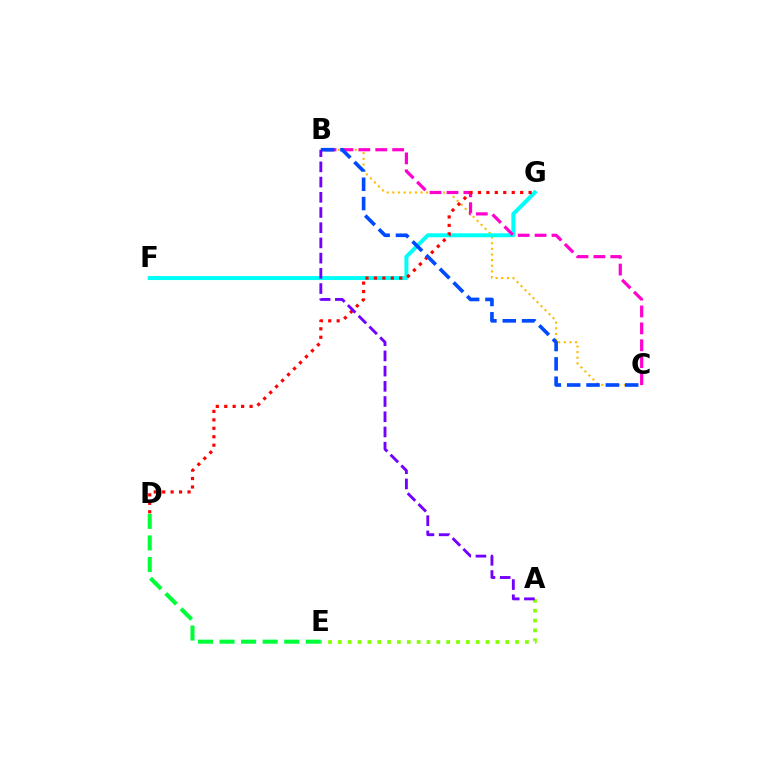{('A', 'E'): [{'color': '#84ff00', 'line_style': 'dotted', 'thickness': 2.68}], ('B', 'C'): [{'color': '#ffbd00', 'line_style': 'dotted', 'thickness': 1.53}, {'color': '#ff00cf', 'line_style': 'dashed', 'thickness': 2.3}, {'color': '#004bff', 'line_style': 'dashed', 'thickness': 2.63}], ('F', 'G'): [{'color': '#00fff6', 'line_style': 'solid', 'thickness': 2.87}], ('D', 'E'): [{'color': '#00ff39', 'line_style': 'dashed', 'thickness': 2.93}], ('D', 'G'): [{'color': '#ff0000', 'line_style': 'dotted', 'thickness': 2.29}], ('A', 'B'): [{'color': '#7200ff', 'line_style': 'dashed', 'thickness': 2.07}]}